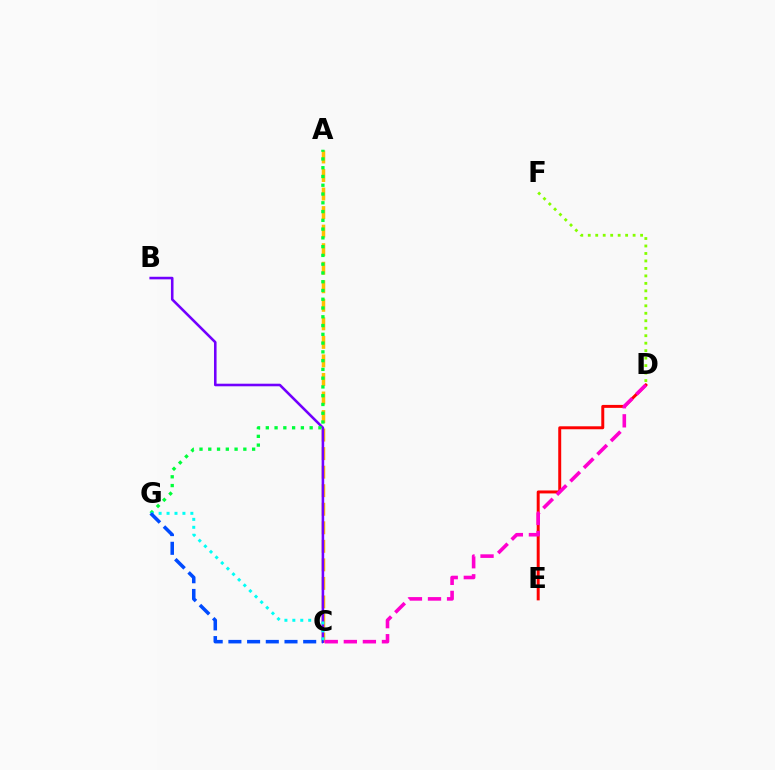{('D', 'E'): [{'color': '#ff0000', 'line_style': 'solid', 'thickness': 2.13}], ('A', 'C'): [{'color': '#ffbd00', 'line_style': 'dashed', 'thickness': 2.52}], ('B', 'C'): [{'color': '#7200ff', 'line_style': 'solid', 'thickness': 1.85}], ('A', 'G'): [{'color': '#00ff39', 'line_style': 'dotted', 'thickness': 2.38}], ('C', 'G'): [{'color': '#00fff6', 'line_style': 'dotted', 'thickness': 2.16}, {'color': '#004bff', 'line_style': 'dashed', 'thickness': 2.54}], ('D', 'F'): [{'color': '#84ff00', 'line_style': 'dotted', 'thickness': 2.03}], ('C', 'D'): [{'color': '#ff00cf', 'line_style': 'dashed', 'thickness': 2.59}]}